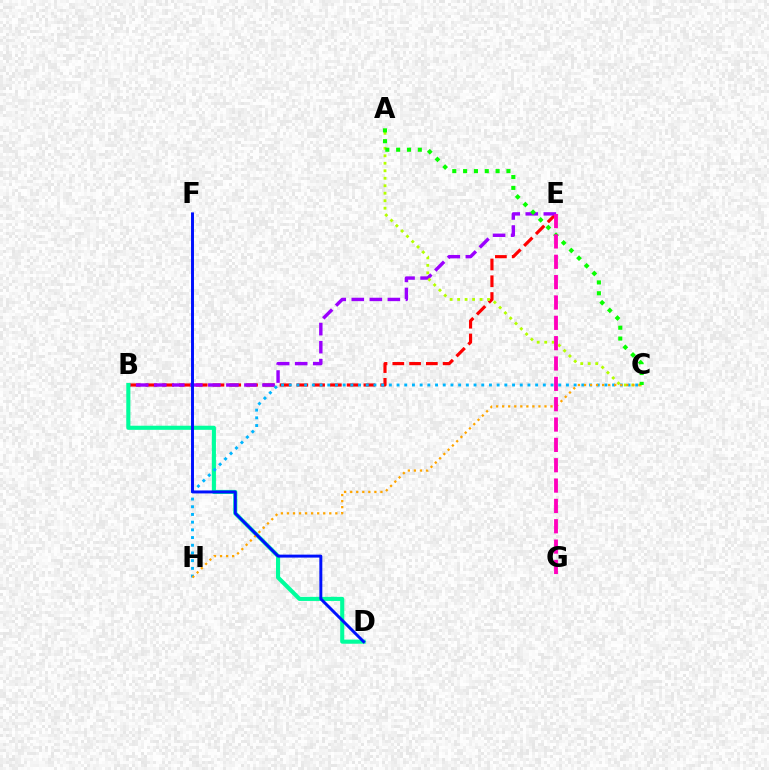{('B', 'E'): [{'color': '#ff0000', 'line_style': 'dashed', 'thickness': 2.28}, {'color': '#9b00ff', 'line_style': 'dashed', 'thickness': 2.45}], ('A', 'C'): [{'color': '#b3ff00', 'line_style': 'dotted', 'thickness': 2.03}, {'color': '#08ff00', 'line_style': 'dotted', 'thickness': 2.94}], ('B', 'D'): [{'color': '#00ff9d', 'line_style': 'solid', 'thickness': 2.95}], ('C', 'H'): [{'color': '#00b5ff', 'line_style': 'dotted', 'thickness': 2.09}, {'color': '#ffa500', 'line_style': 'dotted', 'thickness': 1.64}], ('E', 'G'): [{'color': '#ff00bd', 'line_style': 'dashed', 'thickness': 2.76}], ('D', 'F'): [{'color': '#0010ff', 'line_style': 'solid', 'thickness': 2.13}]}